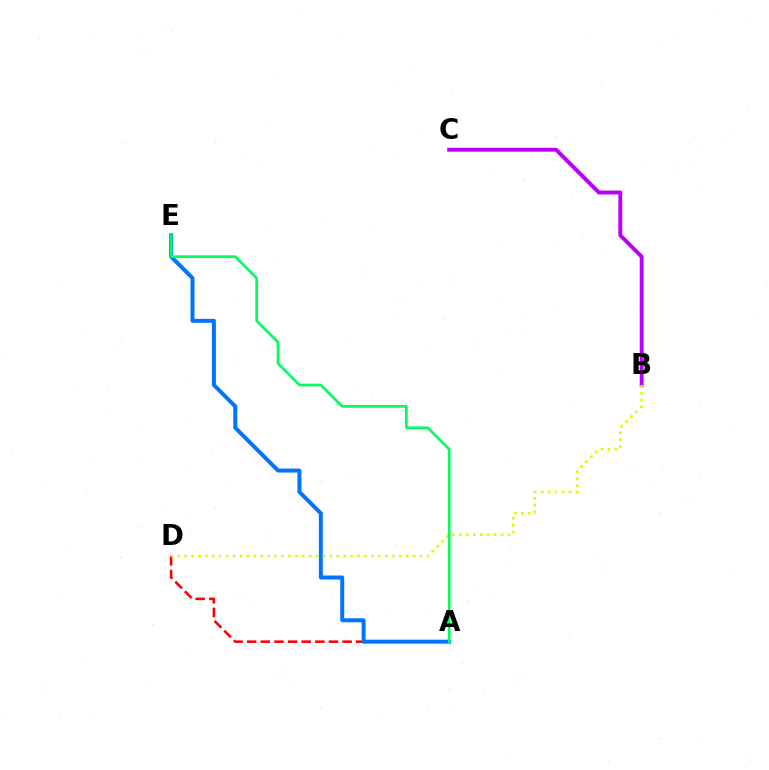{('A', 'D'): [{'color': '#ff0000', 'line_style': 'dashed', 'thickness': 1.85}], ('B', 'C'): [{'color': '#b900ff', 'line_style': 'solid', 'thickness': 2.82}], ('A', 'E'): [{'color': '#0074ff', 'line_style': 'solid', 'thickness': 2.86}, {'color': '#00ff5c', 'line_style': 'solid', 'thickness': 1.96}], ('B', 'D'): [{'color': '#d1ff00', 'line_style': 'dotted', 'thickness': 1.88}]}